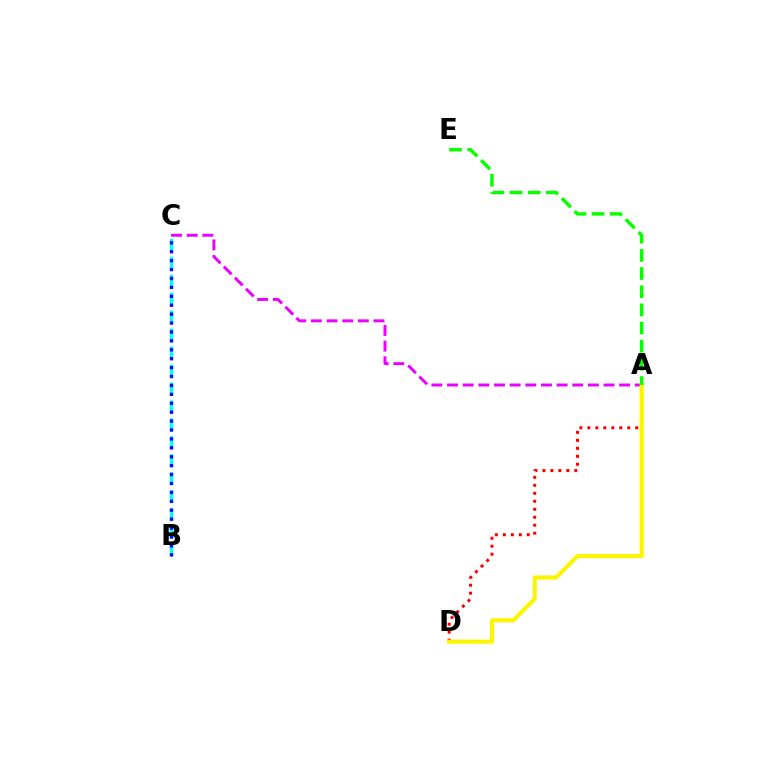{('A', 'D'): [{'color': '#ff0000', 'line_style': 'dotted', 'thickness': 2.17}, {'color': '#fcf500', 'line_style': 'solid', 'thickness': 2.97}], ('B', 'C'): [{'color': '#00fff6', 'line_style': 'dashed', 'thickness': 2.44}, {'color': '#0010ff', 'line_style': 'dotted', 'thickness': 2.42}], ('A', 'C'): [{'color': '#ee00ff', 'line_style': 'dashed', 'thickness': 2.13}], ('A', 'E'): [{'color': '#08ff00', 'line_style': 'dashed', 'thickness': 2.47}]}